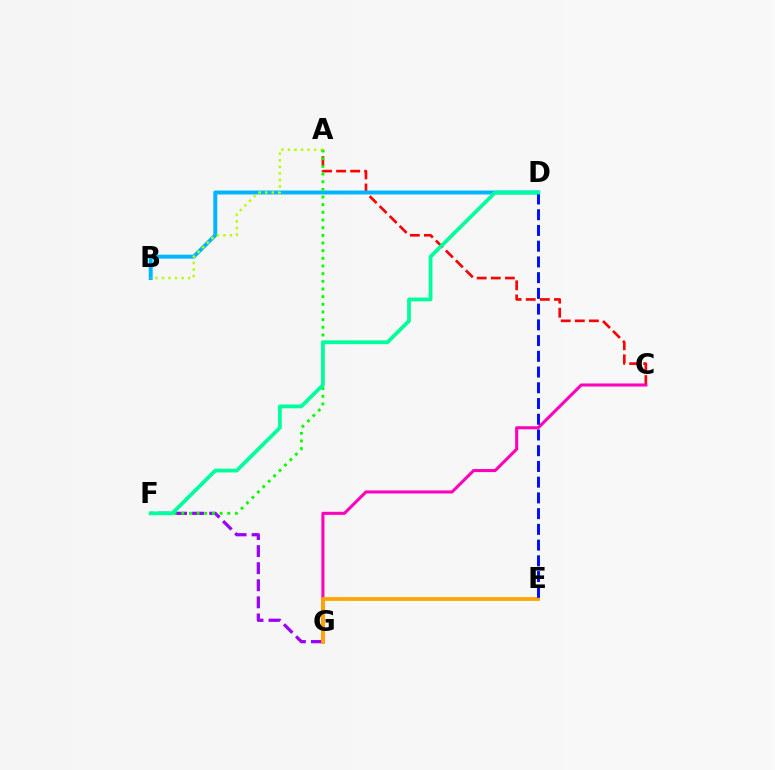{('A', 'C'): [{'color': '#ff0000', 'line_style': 'dashed', 'thickness': 1.91}], ('C', 'G'): [{'color': '#ff00bd', 'line_style': 'solid', 'thickness': 2.21}], ('F', 'G'): [{'color': '#9b00ff', 'line_style': 'dashed', 'thickness': 2.32}], ('B', 'D'): [{'color': '#00b5ff', 'line_style': 'solid', 'thickness': 2.84}], ('A', 'B'): [{'color': '#b3ff00', 'line_style': 'dotted', 'thickness': 1.78}], ('A', 'F'): [{'color': '#08ff00', 'line_style': 'dotted', 'thickness': 2.08}], ('E', 'G'): [{'color': '#ffa500', 'line_style': 'solid', 'thickness': 2.72}], ('D', 'E'): [{'color': '#0010ff', 'line_style': 'dashed', 'thickness': 2.14}], ('D', 'F'): [{'color': '#00ff9d', 'line_style': 'solid', 'thickness': 2.73}]}